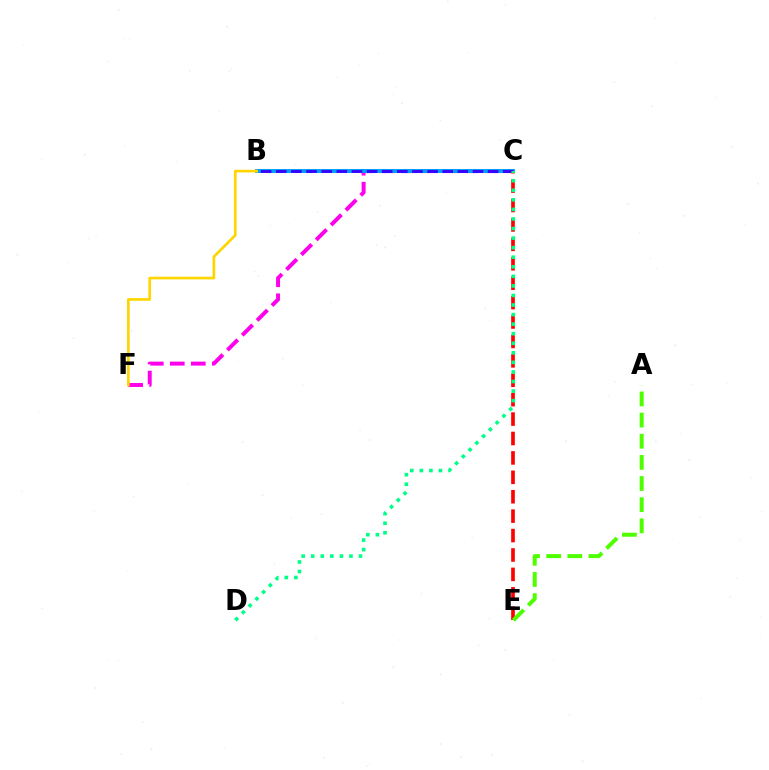{('C', 'F'): [{'color': '#ff00ed', 'line_style': 'dashed', 'thickness': 2.85}], ('B', 'C'): [{'color': '#009eff', 'line_style': 'solid', 'thickness': 2.83}, {'color': '#3700ff', 'line_style': 'dashed', 'thickness': 2.06}], ('B', 'F'): [{'color': '#ffd500', 'line_style': 'solid', 'thickness': 1.92}], ('C', 'E'): [{'color': '#ff0000', 'line_style': 'dashed', 'thickness': 2.64}], ('C', 'D'): [{'color': '#00ff86', 'line_style': 'dotted', 'thickness': 2.6}], ('A', 'E'): [{'color': '#4fff00', 'line_style': 'dashed', 'thickness': 2.87}]}